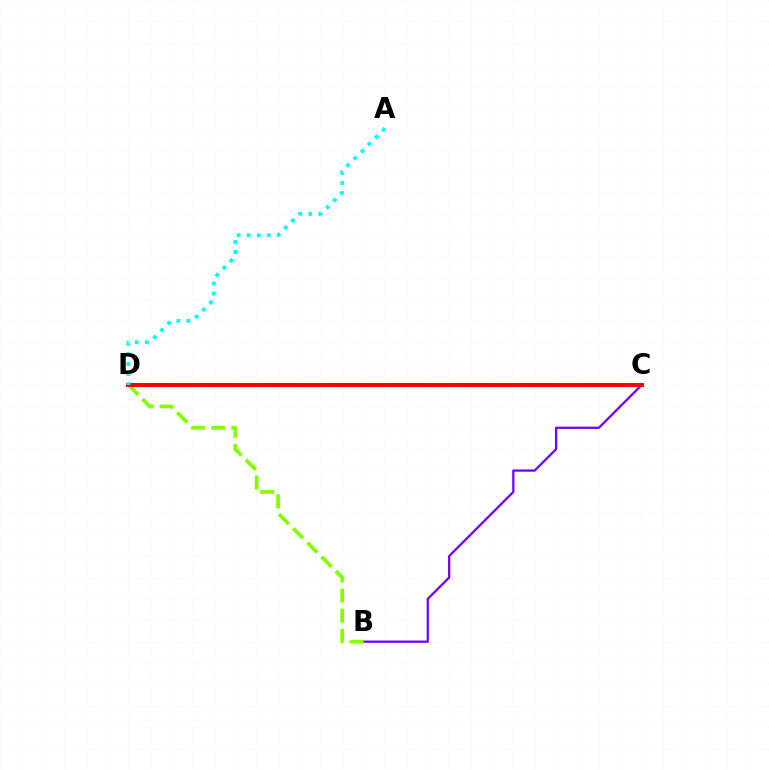{('B', 'C'): [{'color': '#7200ff', 'line_style': 'solid', 'thickness': 1.63}], ('B', 'D'): [{'color': '#84ff00', 'line_style': 'dashed', 'thickness': 2.74}], ('C', 'D'): [{'color': '#ff0000', 'line_style': 'solid', 'thickness': 2.91}], ('A', 'D'): [{'color': '#00fff6', 'line_style': 'dotted', 'thickness': 2.74}]}